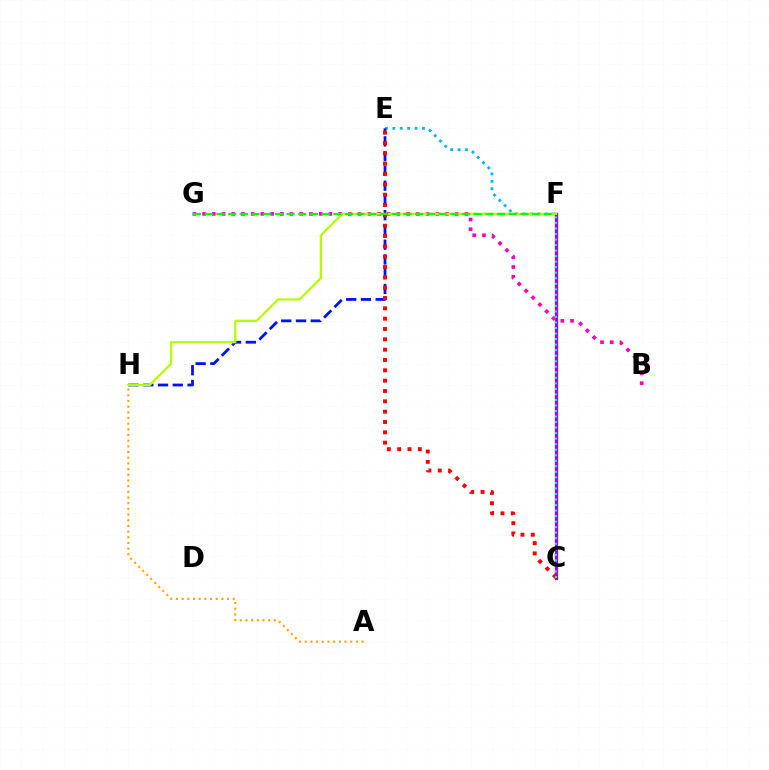{('E', 'F'): [{'color': '#00b5ff', 'line_style': 'dotted', 'thickness': 2.02}], ('E', 'H'): [{'color': '#0010ff', 'line_style': 'dashed', 'thickness': 2.01}], ('C', 'F'): [{'color': '#9b00ff', 'line_style': 'solid', 'thickness': 2.39}, {'color': '#00ff9d', 'line_style': 'dotted', 'thickness': 1.5}], ('B', 'G'): [{'color': '#ff00bd', 'line_style': 'dotted', 'thickness': 2.64}], ('F', 'H'): [{'color': '#b3ff00', 'line_style': 'solid', 'thickness': 1.61}], ('C', 'E'): [{'color': '#ff0000', 'line_style': 'dotted', 'thickness': 2.81}], ('A', 'H'): [{'color': '#ffa500', 'line_style': 'dotted', 'thickness': 1.54}], ('F', 'G'): [{'color': '#08ff00', 'line_style': 'dashed', 'thickness': 1.59}]}